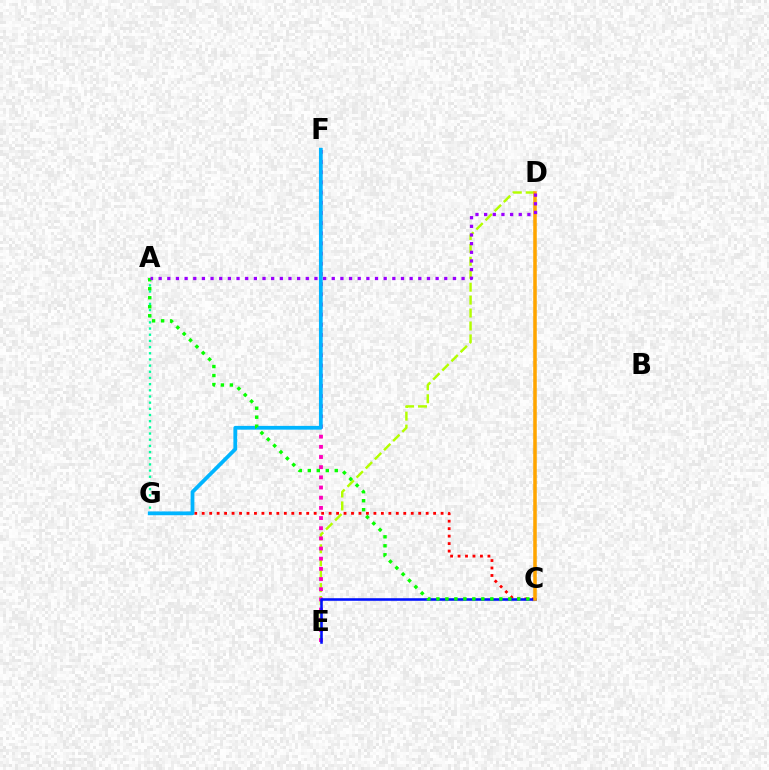{('D', 'E'): [{'color': '#b3ff00', 'line_style': 'dashed', 'thickness': 1.76}], ('A', 'G'): [{'color': '#00ff9d', 'line_style': 'dotted', 'thickness': 1.68}], ('E', 'F'): [{'color': '#ff00bd', 'line_style': 'dotted', 'thickness': 2.76}], ('C', 'G'): [{'color': '#ff0000', 'line_style': 'dotted', 'thickness': 2.03}], ('C', 'E'): [{'color': '#0010ff', 'line_style': 'solid', 'thickness': 1.85}], ('C', 'D'): [{'color': '#ffa500', 'line_style': 'solid', 'thickness': 2.55}], ('F', 'G'): [{'color': '#00b5ff', 'line_style': 'solid', 'thickness': 2.72}], ('A', 'C'): [{'color': '#08ff00', 'line_style': 'dotted', 'thickness': 2.44}], ('A', 'D'): [{'color': '#9b00ff', 'line_style': 'dotted', 'thickness': 2.35}]}